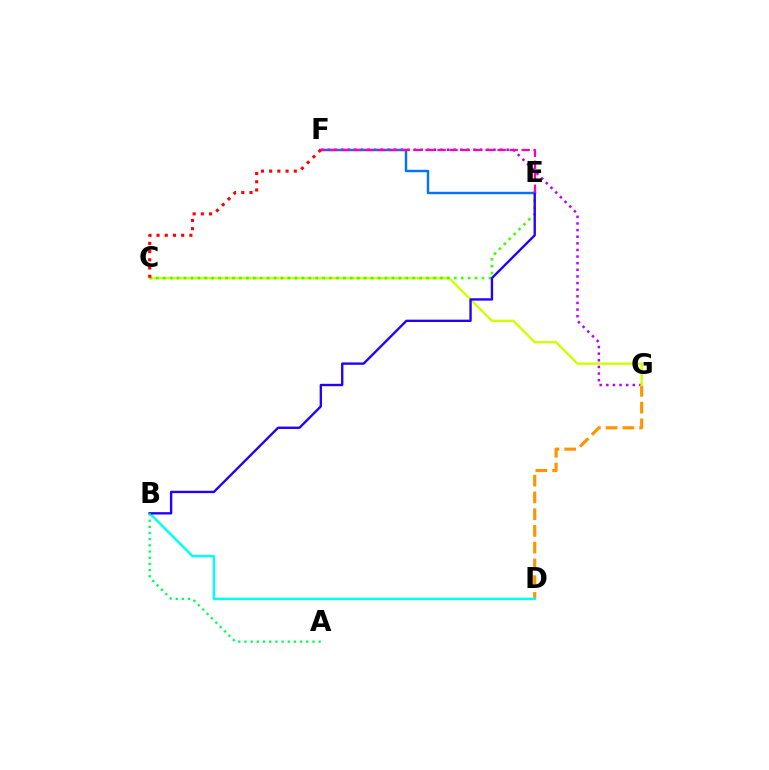{('F', 'G'): [{'color': '#b900ff', 'line_style': 'dotted', 'thickness': 1.8}], ('E', 'F'): [{'color': '#0074ff', 'line_style': 'solid', 'thickness': 1.75}, {'color': '#ff00ac', 'line_style': 'dashed', 'thickness': 1.63}], ('D', 'G'): [{'color': '#ff9400', 'line_style': 'dashed', 'thickness': 2.28}], ('B', 'D'): [{'color': '#00fff6', 'line_style': 'solid', 'thickness': 1.79}], ('C', 'G'): [{'color': '#d1ff00', 'line_style': 'solid', 'thickness': 1.72}], ('C', 'E'): [{'color': '#3dff00', 'line_style': 'dotted', 'thickness': 1.88}], ('B', 'E'): [{'color': '#2500ff', 'line_style': 'solid', 'thickness': 1.7}], ('C', 'F'): [{'color': '#ff0000', 'line_style': 'dotted', 'thickness': 2.23}], ('A', 'B'): [{'color': '#00ff5c', 'line_style': 'dotted', 'thickness': 1.68}]}